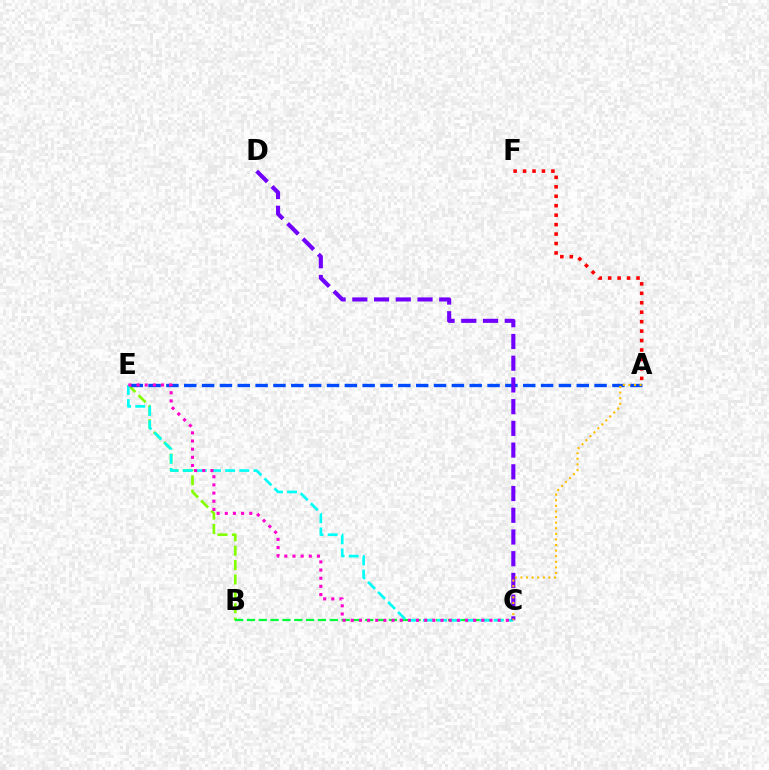{('B', 'E'): [{'color': '#84ff00', 'line_style': 'dashed', 'thickness': 1.95}], ('A', 'F'): [{'color': '#ff0000', 'line_style': 'dotted', 'thickness': 2.57}], ('B', 'C'): [{'color': '#00ff39', 'line_style': 'dashed', 'thickness': 1.61}], ('C', 'E'): [{'color': '#00fff6', 'line_style': 'dashed', 'thickness': 1.92}, {'color': '#ff00cf', 'line_style': 'dotted', 'thickness': 2.22}], ('A', 'E'): [{'color': '#004bff', 'line_style': 'dashed', 'thickness': 2.42}], ('C', 'D'): [{'color': '#7200ff', 'line_style': 'dashed', 'thickness': 2.95}], ('A', 'C'): [{'color': '#ffbd00', 'line_style': 'dotted', 'thickness': 1.52}]}